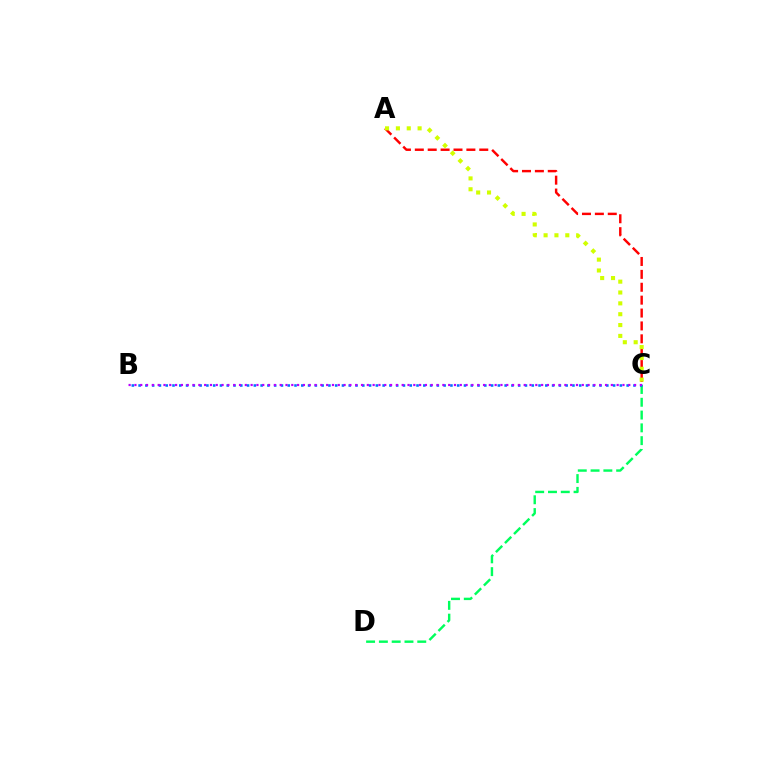{('C', 'D'): [{'color': '#00ff5c', 'line_style': 'dashed', 'thickness': 1.74}], ('A', 'C'): [{'color': '#ff0000', 'line_style': 'dashed', 'thickness': 1.75}, {'color': '#d1ff00', 'line_style': 'dotted', 'thickness': 2.95}], ('B', 'C'): [{'color': '#0074ff', 'line_style': 'dotted', 'thickness': 1.84}, {'color': '#b900ff', 'line_style': 'dotted', 'thickness': 1.58}]}